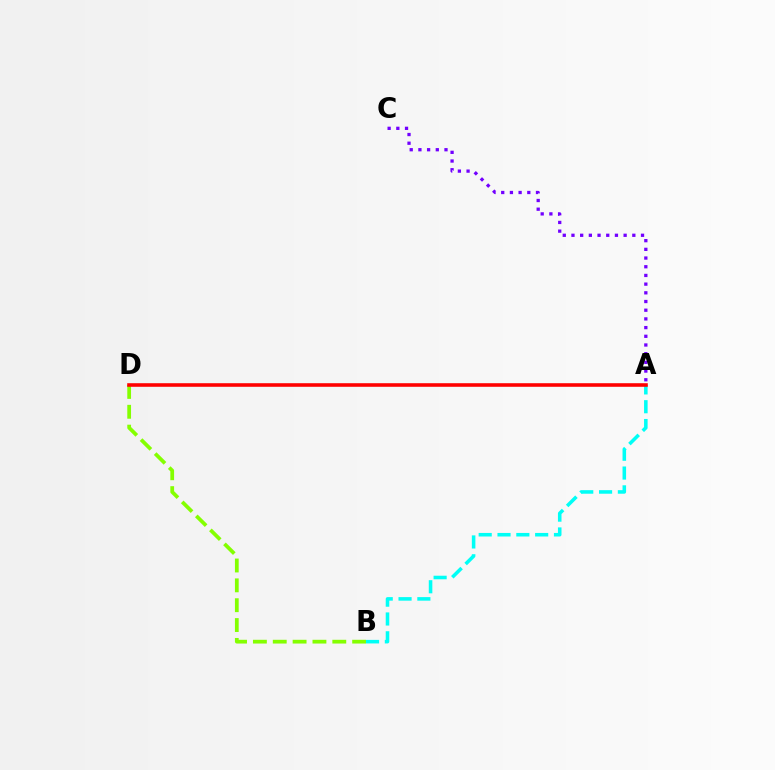{('B', 'D'): [{'color': '#84ff00', 'line_style': 'dashed', 'thickness': 2.7}], ('A', 'B'): [{'color': '#00fff6', 'line_style': 'dashed', 'thickness': 2.56}], ('A', 'D'): [{'color': '#ff0000', 'line_style': 'solid', 'thickness': 2.57}], ('A', 'C'): [{'color': '#7200ff', 'line_style': 'dotted', 'thickness': 2.36}]}